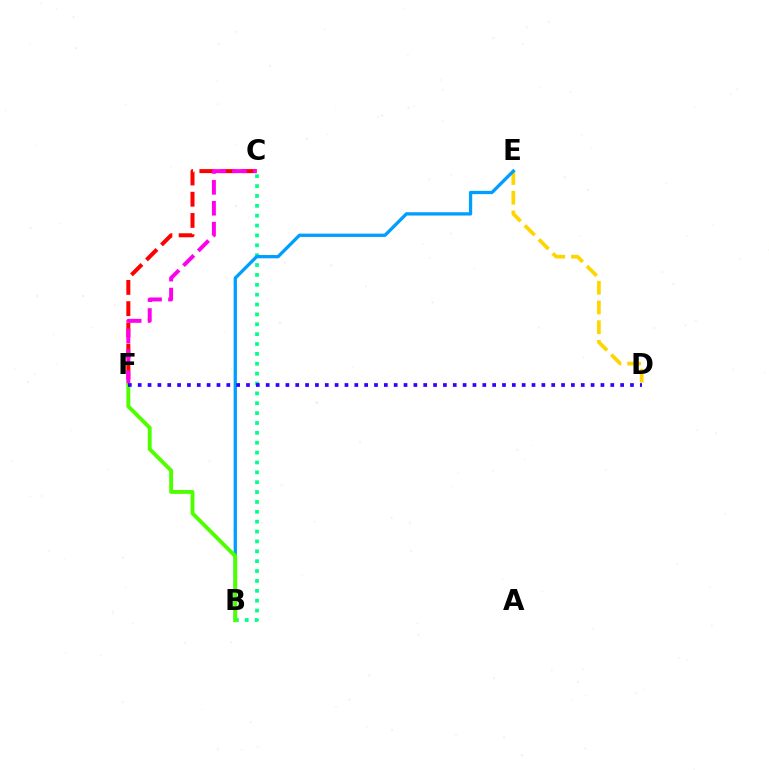{('B', 'C'): [{'color': '#00ff86', 'line_style': 'dotted', 'thickness': 2.68}], ('D', 'E'): [{'color': '#ffd500', 'line_style': 'dashed', 'thickness': 2.68}], ('C', 'F'): [{'color': '#ff0000', 'line_style': 'dashed', 'thickness': 2.88}, {'color': '#ff00ed', 'line_style': 'dashed', 'thickness': 2.84}], ('B', 'E'): [{'color': '#009eff', 'line_style': 'solid', 'thickness': 2.37}], ('B', 'F'): [{'color': '#4fff00', 'line_style': 'solid', 'thickness': 2.79}], ('D', 'F'): [{'color': '#3700ff', 'line_style': 'dotted', 'thickness': 2.67}]}